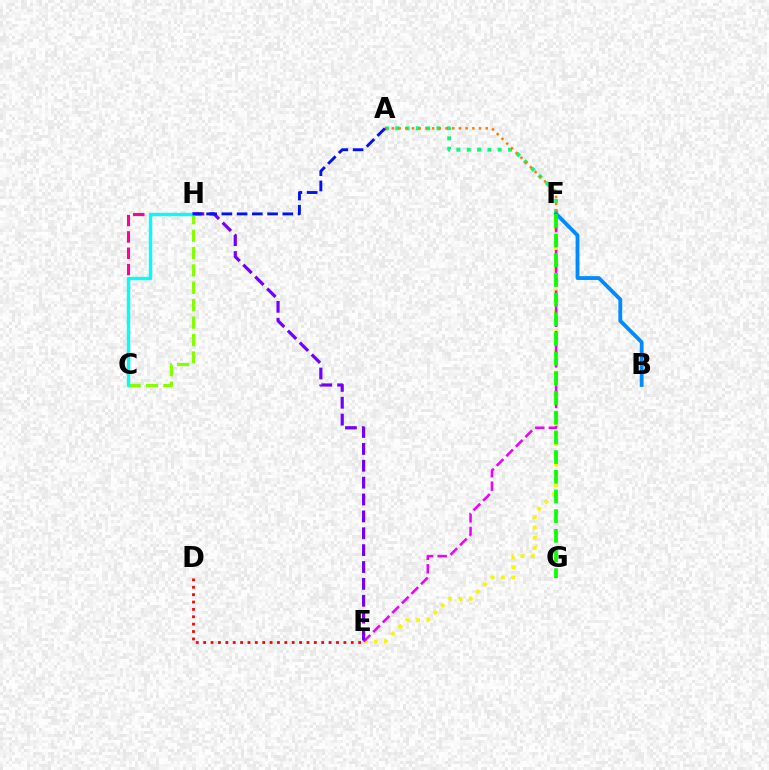{('E', 'F'): [{'color': '#fcf500', 'line_style': 'dotted', 'thickness': 2.78}, {'color': '#ee00ff', 'line_style': 'dashed', 'thickness': 1.84}], ('C', 'H'): [{'color': '#ff0094', 'line_style': 'dashed', 'thickness': 2.22}, {'color': '#84ff00', 'line_style': 'dashed', 'thickness': 2.36}, {'color': '#00fff6', 'line_style': 'solid', 'thickness': 2.41}], ('A', 'F'): [{'color': '#00ff74', 'line_style': 'dotted', 'thickness': 2.8}, {'color': '#ff7c00', 'line_style': 'dotted', 'thickness': 1.82}], ('E', 'H'): [{'color': '#7200ff', 'line_style': 'dashed', 'thickness': 2.29}], ('B', 'F'): [{'color': '#008cff', 'line_style': 'solid', 'thickness': 2.76}], ('F', 'G'): [{'color': '#08ff00', 'line_style': 'dashed', 'thickness': 2.67}], ('A', 'H'): [{'color': '#0010ff', 'line_style': 'dashed', 'thickness': 2.07}], ('D', 'E'): [{'color': '#ff0000', 'line_style': 'dotted', 'thickness': 2.0}]}